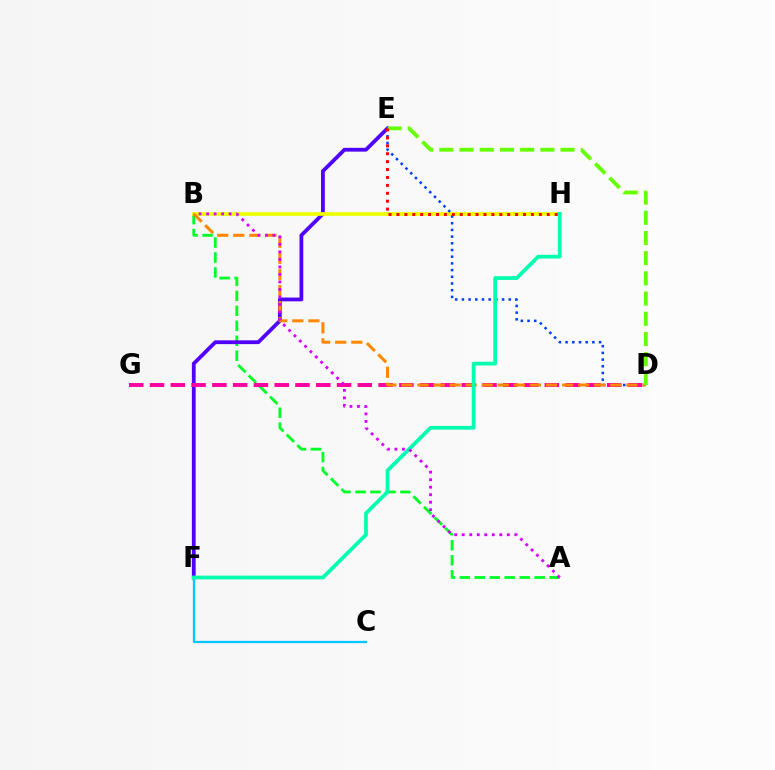{('A', 'B'): [{'color': '#00ff27', 'line_style': 'dashed', 'thickness': 2.03}, {'color': '#d600ff', 'line_style': 'dotted', 'thickness': 2.04}], ('E', 'F'): [{'color': '#4f00ff', 'line_style': 'solid', 'thickness': 2.72}], ('B', 'H'): [{'color': '#eeff00', 'line_style': 'solid', 'thickness': 2.66}], ('C', 'F'): [{'color': '#00c7ff', 'line_style': 'solid', 'thickness': 1.63}], ('D', 'E'): [{'color': '#003fff', 'line_style': 'dotted', 'thickness': 1.82}, {'color': '#66ff00', 'line_style': 'dashed', 'thickness': 2.74}], ('D', 'G'): [{'color': '#ff00a0', 'line_style': 'dashed', 'thickness': 2.82}], ('B', 'D'): [{'color': '#ff8800', 'line_style': 'dashed', 'thickness': 2.18}], ('F', 'H'): [{'color': '#00ffaf', 'line_style': 'solid', 'thickness': 2.69}], ('E', 'H'): [{'color': '#ff0000', 'line_style': 'dotted', 'thickness': 2.15}]}